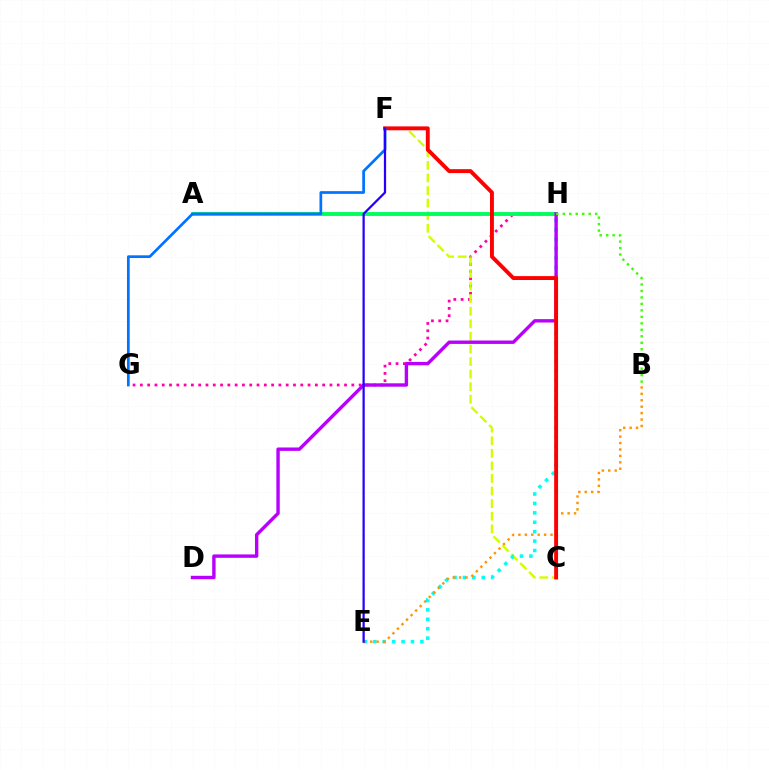{('G', 'H'): [{'color': '#ff00ac', 'line_style': 'dotted', 'thickness': 1.98}], ('C', 'F'): [{'color': '#d1ff00', 'line_style': 'dashed', 'thickness': 1.71}, {'color': '#ff0000', 'line_style': 'solid', 'thickness': 2.8}], ('A', 'H'): [{'color': '#00ff5c', 'line_style': 'solid', 'thickness': 2.78}], ('E', 'H'): [{'color': '#00fff6', 'line_style': 'dotted', 'thickness': 2.56}], ('D', 'H'): [{'color': '#b900ff', 'line_style': 'solid', 'thickness': 2.44}], ('B', 'E'): [{'color': '#ff9400', 'line_style': 'dotted', 'thickness': 1.74}], ('B', 'H'): [{'color': '#3dff00', 'line_style': 'dotted', 'thickness': 1.76}], ('F', 'G'): [{'color': '#0074ff', 'line_style': 'solid', 'thickness': 1.95}], ('E', 'F'): [{'color': '#2500ff', 'line_style': 'solid', 'thickness': 1.61}]}